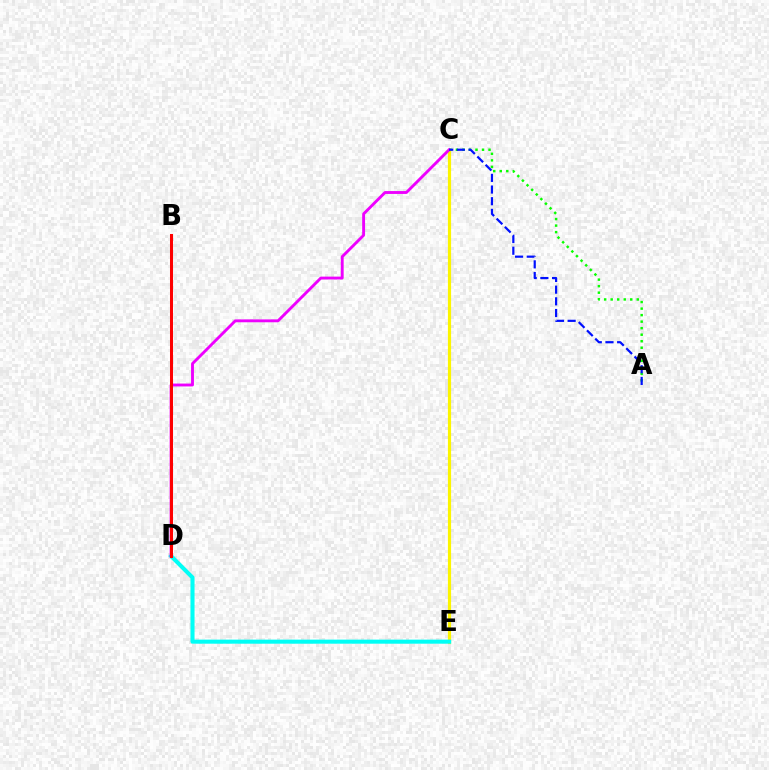{('A', 'C'): [{'color': '#08ff00', 'line_style': 'dotted', 'thickness': 1.77}, {'color': '#0010ff', 'line_style': 'dashed', 'thickness': 1.59}], ('C', 'E'): [{'color': '#fcf500', 'line_style': 'solid', 'thickness': 2.28}], ('D', 'E'): [{'color': '#00fff6', 'line_style': 'solid', 'thickness': 2.93}], ('C', 'D'): [{'color': '#ee00ff', 'line_style': 'solid', 'thickness': 2.07}], ('B', 'D'): [{'color': '#ff0000', 'line_style': 'solid', 'thickness': 2.18}]}